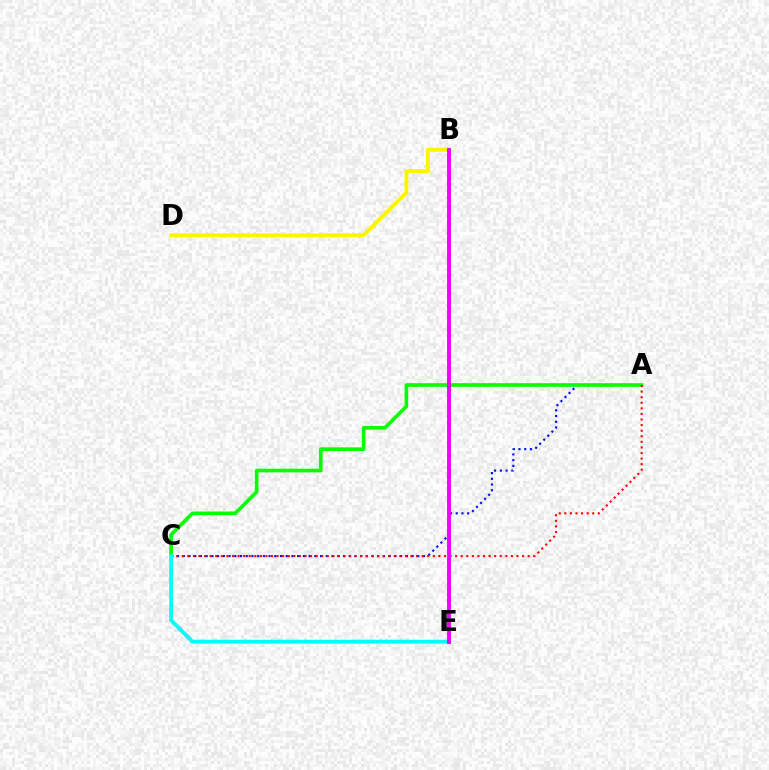{('A', 'C'): [{'color': '#0010ff', 'line_style': 'dotted', 'thickness': 1.55}, {'color': '#08ff00', 'line_style': 'solid', 'thickness': 2.62}, {'color': '#ff0000', 'line_style': 'dotted', 'thickness': 1.52}], ('B', 'D'): [{'color': '#fcf500', 'line_style': 'solid', 'thickness': 2.81}], ('C', 'E'): [{'color': '#00fff6', 'line_style': 'solid', 'thickness': 2.75}], ('B', 'E'): [{'color': '#ee00ff', 'line_style': 'solid', 'thickness': 2.79}]}